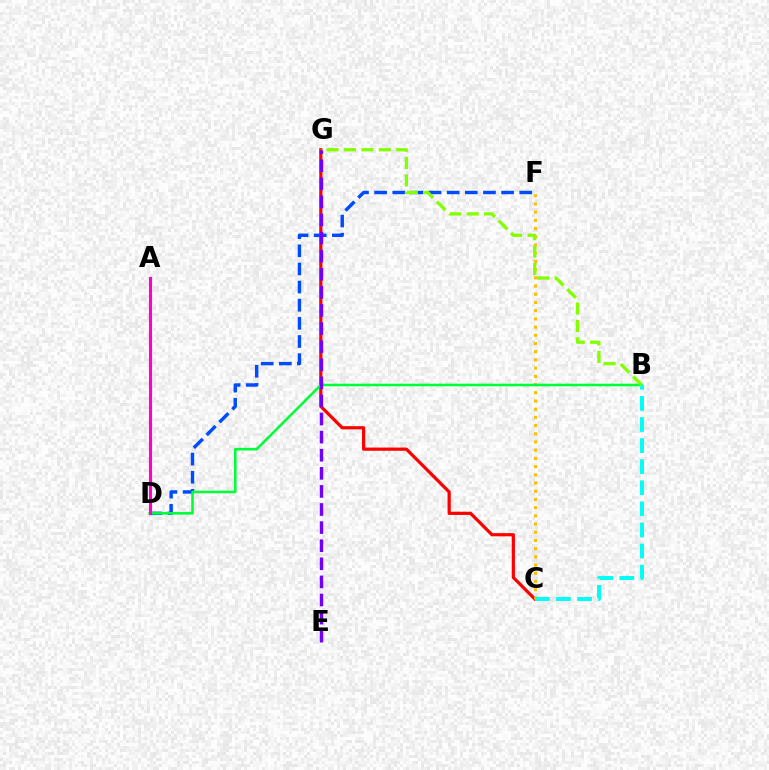{('C', 'G'): [{'color': '#ff0000', 'line_style': 'solid', 'thickness': 2.31}], ('D', 'F'): [{'color': '#004bff', 'line_style': 'dashed', 'thickness': 2.46}], ('C', 'F'): [{'color': '#ffbd00', 'line_style': 'dotted', 'thickness': 2.23}], ('B', 'D'): [{'color': '#00ff39', 'line_style': 'solid', 'thickness': 1.85}], ('B', 'C'): [{'color': '#00fff6', 'line_style': 'dashed', 'thickness': 2.86}], ('B', 'G'): [{'color': '#84ff00', 'line_style': 'dashed', 'thickness': 2.37}], ('E', 'G'): [{'color': '#7200ff', 'line_style': 'dashed', 'thickness': 2.46}], ('A', 'D'): [{'color': '#ff00cf', 'line_style': 'solid', 'thickness': 2.22}]}